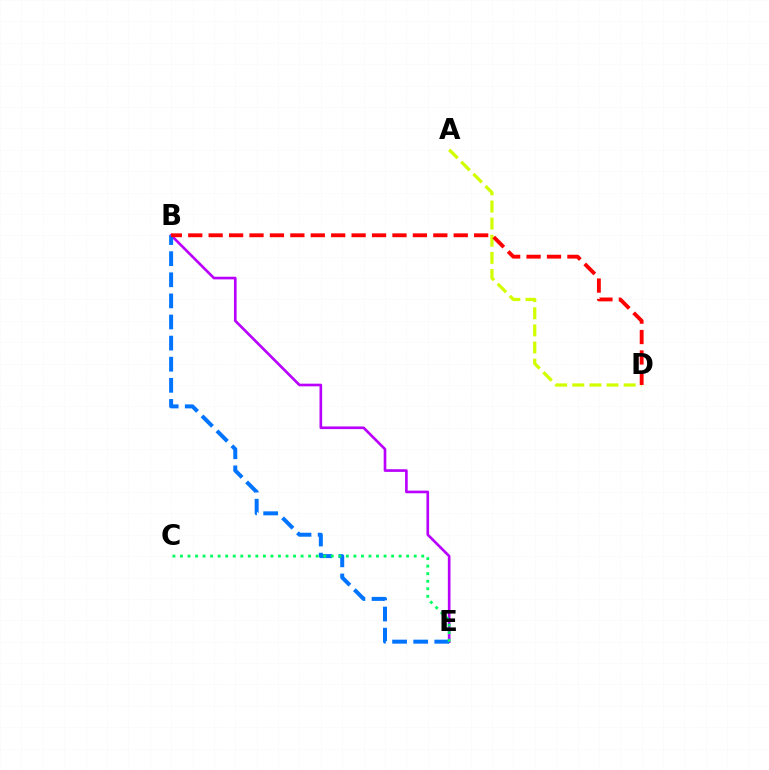{('A', 'D'): [{'color': '#d1ff00', 'line_style': 'dashed', 'thickness': 2.33}], ('B', 'E'): [{'color': '#b900ff', 'line_style': 'solid', 'thickness': 1.91}, {'color': '#0074ff', 'line_style': 'dashed', 'thickness': 2.87}], ('C', 'E'): [{'color': '#00ff5c', 'line_style': 'dotted', 'thickness': 2.05}], ('B', 'D'): [{'color': '#ff0000', 'line_style': 'dashed', 'thickness': 2.77}]}